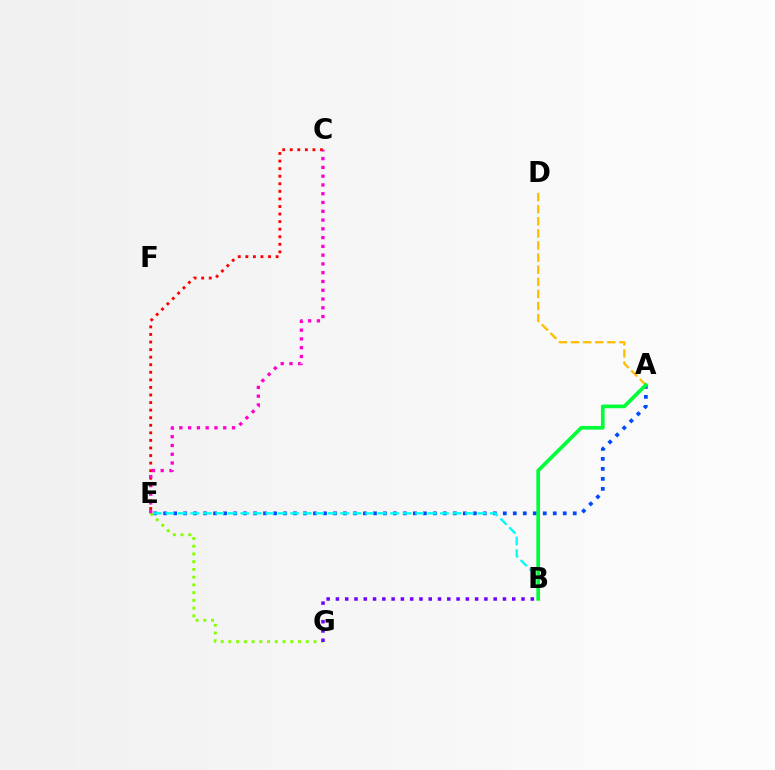{('C', 'E'): [{'color': '#ff0000', 'line_style': 'dotted', 'thickness': 2.06}, {'color': '#ff00cf', 'line_style': 'dotted', 'thickness': 2.38}], ('A', 'E'): [{'color': '#004bff', 'line_style': 'dotted', 'thickness': 2.71}], ('E', 'G'): [{'color': '#84ff00', 'line_style': 'dotted', 'thickness': 2.1}], ('B', 'E'): [{'color': '#00fff6', 'line_style': 'dashed', 'thickness': 1.7}], ('A', 'D'): [{'color': '#ffbd00', 'line_style': 'dashed', 'thickness': 1.64}], ('A', 'B'): [{'color': '#00ff39', 'line_style': 'solid', 'thickness': 2.66}], ('B', 'G'): [{'color': '#7200ff', 'line_style': 'dotted', 'thickness': 2.52}]}